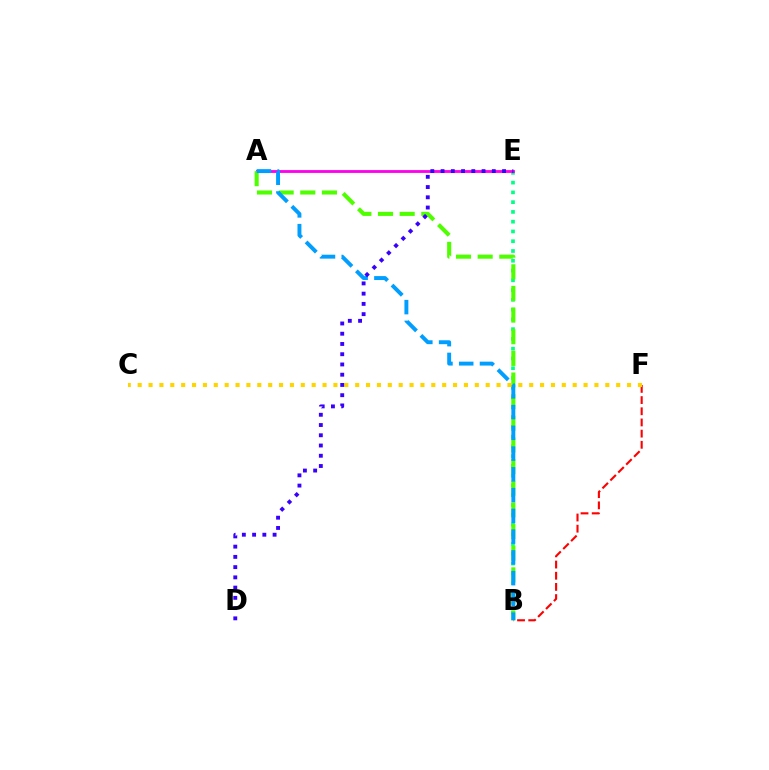{('B', 'E'): [{'color': '#00ff86', 'line_style': 'dotted', 'thickness': 2.65}], ('B', 'F'): [{'color': '#ff0000', 'line_style': 'dashed', 'thickness': 1.52}], ('A', 'E'): [{'color': '#ff00ed', 'line_style': 'solid', 'thickness': 2.03}], ('A', 'B'): [{'color': '#4fff00', 'line_style': 'dashed', 'thickness': 2.94}, {'color': '#009eff', 'line_style': 'dashed', 'thickness': 2.82}], ('C', 'F'): [{'color': '#ffd500', 'line_style': 'dotted', 'thickness': 2.95}], ('D', 'E'): [{'color': '#3700ff', 'line_style': 'dotted', 'thickness': 2.78}]}